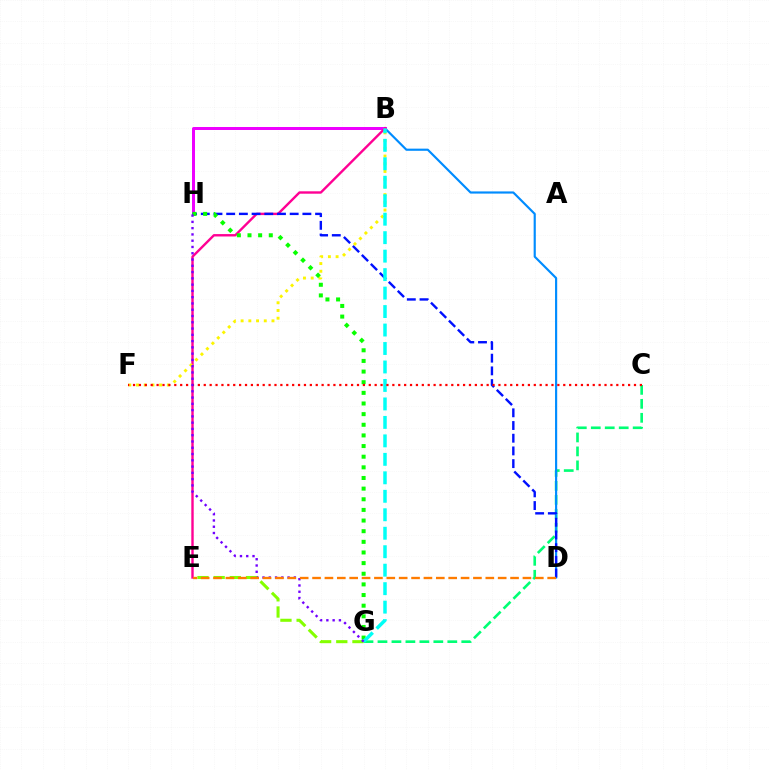{('E', 'G'): [{'color': '#84ff00', 'line_style': 'dashed', 'thickness': 2.2}], ('C', 'G'): [{'color': '#00ff74', 'line_style': 'dashed', 'thickness': 1.9}], ('B', 'D'): [{'color': '#008cff', 'line_style': 'solid', 'thickness': 1.56}], ('B', 'H'): [{'color': '#ee00ff', 'line_style': 'solid', 'thickness': 2.15}], ('B', 'E'): [{'color': '#ff0094', 'line_style': 'solid', 'thickness': 1.72}], ('D', 'H'): [{'color': '#0010ff', 'line_style': 'dashed', 'thickness': 1.73}], ('B', 'F'): [{'color': '#fcf500', 'line_style': 'dotted', 'thickness': 2.1}], ('G', 'H'): [{'color': '#08ff00', 'line_style': 'dotted', 'thickness': 2.89}, {'color': '#7200ff', 'line_style': 'dotted', 'thickness': 1.7}], ('B', 'G'): [{'color': '#00fff6', 'line_style': 'dashed', 'thickness': 2.51}], ('C', 'F'): [{'color': '#ff0000', 'line_style': 'dotted', 'thickness': 1.6}], ('D', 'E'): [{'color': '#ff7c00', 'line_style': 'dashed', 'thickness': 1.68}]}